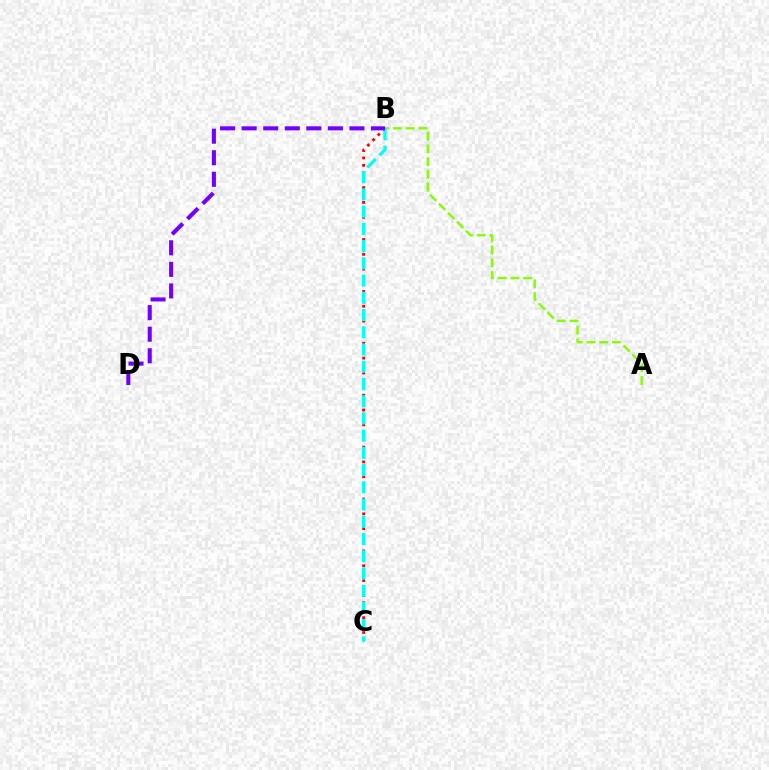{('A', 'B'): [{'color': '#84ff00', 'line_style': 'dashed', 'thickness': 1.73}], ('B', 'C'): [{'color': '#ff0000', 'line_style': 'dotted', 'thickness': 2.01}, {'color': '#00fff6', 'line_style': 'dashed', 'thickness': 2.34}], ('B', 'D'): [{'color': '#7200ff', 'line_style': 'dashed', 'thickness': 2.93}]}